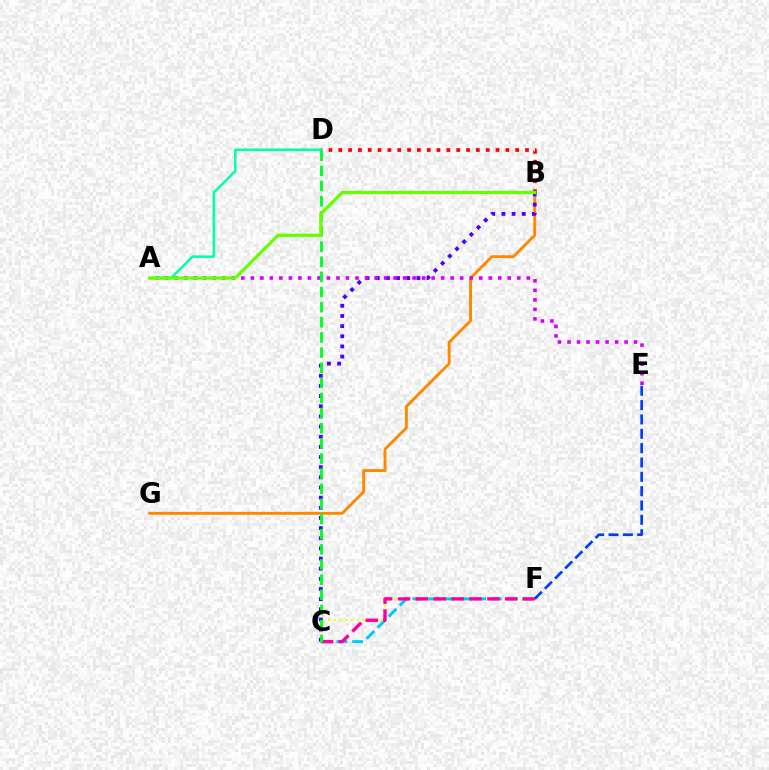{('C', 'F'): [{'color': '#eeff00', 'line_style': 'dotted', 'thickness': 1.58}, {'color': '#00c7ff', 'line_style': 'dashed', 'thickness': 2.13}, {'color': '#ff00a0', 'line_style': 'dashed', 'thickness': 2.43}], ('B', 'D'): [{'color': '#ff0000', 'line_style': 'dotted', 'thickness': 2.67}], ('B', 'G'): [{'color': '#ff8800', 'line_style': 'solid', 'thickness': 2.08}], ('B', 'C'): [{'color': '#4f00ff', 'line_style': 'dotted', 'thickness': 2.76}], ('A', 'E'): [{'color': '#d600ff', 'line_style': 'dotted', 'thickness': 2.59}], ('E', 'F'): [{'color': '#003fff', 'line_style': 'dashed', 'thickness': 1.95}], ('A', 'D'): [{'color': '#00ffaf', 'line_style': 'solid', 'thickness': 1.82}], ('C', 'D'): [{'color': '#00ff27', 'line_style': 'dashed', 'thickness': 2.06}], ('A', 'B'): [{'color': '#66ff00', 'line_style': 'solid', 'thickness': 2.36}]}